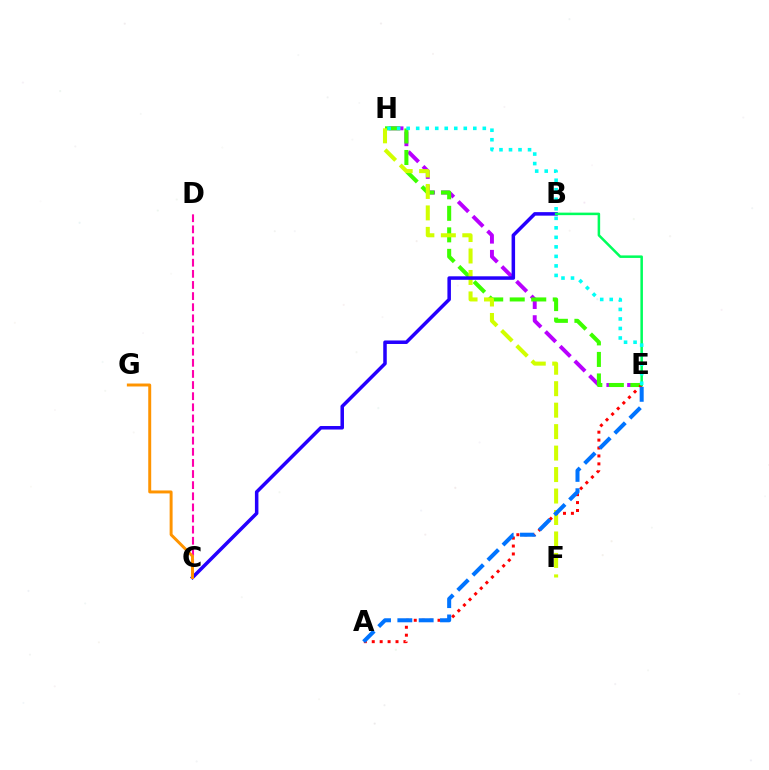{('E', 'H'): [{'color': '#b900ff', 'line_style': 'dashed', 'thickness': 2.82}, {'color': '#3dff00', 'line_style': 'dashed', 'thickness': 2.92}, {'color': '#00fff6', 'line_style': 'dotted', 'thickness': 2.59}], ('F', 'H'): [{'color': '#d1ff00', 'line_style': 'dashed', 'thickness': 2.92}], ('A', 'E'): [{'color': '#ff0000', 'line_style': 'dotted', 'thickness': 2.15}, {'color': '#0074ff', 'line_style': 'dashed', 'thickness': 2.9}], ('C', 'D'): [{'color': '#ff00ac', 'line_style': 'dashed', 'thickness': 1.51}], ('B', 'C'): [{'color': '#2500ff', 'line_style': 'solid', 'thickness': 2.53}], ('B', 'E'): [{'color': '#00ff5c', 'line_style': 'solid', 'thickness': 1.82}], ('C', 'G'): [{'color': '#ff9400', 'line_style': 'solid', 'thickness': 2.13}]}